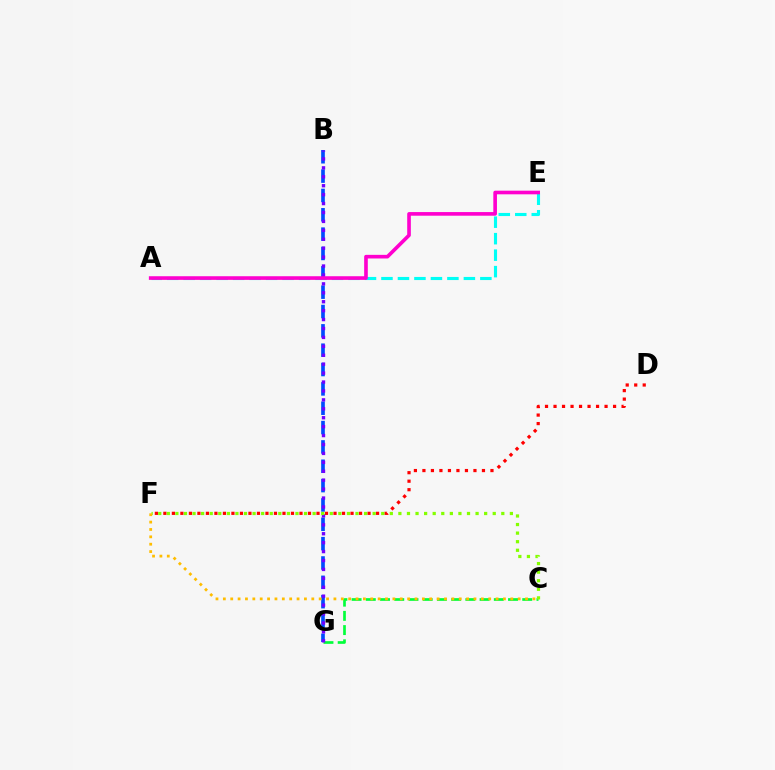{('C', 'G'): [{'color': '#00ff39', 'line_style': 'dashed', 'thickness': 1.93}], ('B', 'G'): [{'color': '#004bff', 'line_style': 'dashed', 'thickness': 2.63}, {'color': '#7200ff', 'line_style': 'dotted', 'thickness': 2.42}], ('A', 'E'): [{'color': '#00fff6', 'line_style': 'dashed', 'thickness': 2.24}, {'color': '#ff00cf', 'line_style': 'solid', 'thickness': 2.62}], ('D', 'F'): [{'color': '#ff0000', 'line_style': 'dotted', 'thickness': 2.31}], ('C', 'F'): [{'color': '#84ff00', 'line_style': 'dotted', 'thickness': 2.33}, {'color': '#ffbd00', 'line_style': 'dotted', 'thickness': 2.0}]}